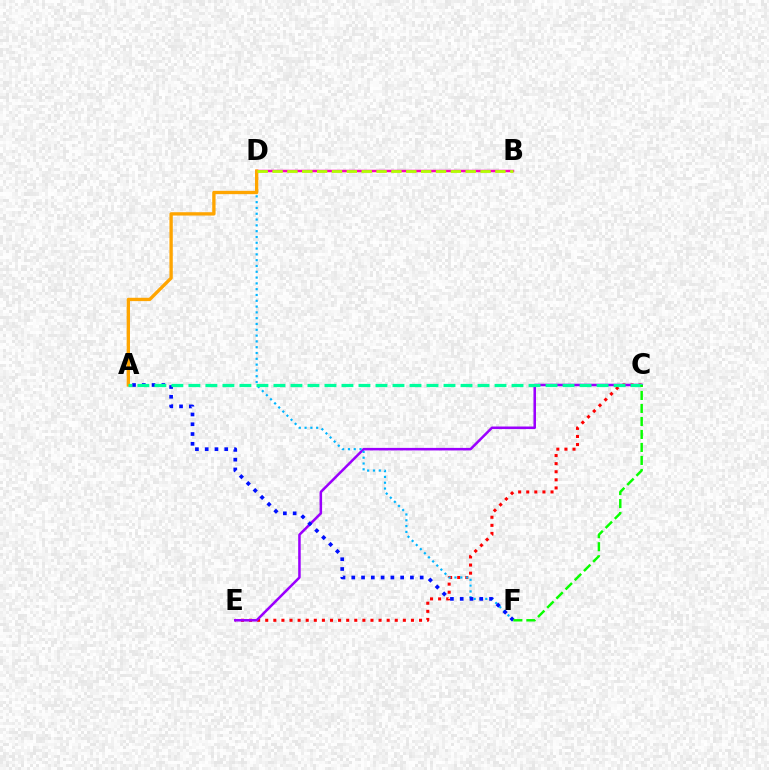{('C', 'E'): [{'color': '#ff0000', 'line_style': 'dotted', 'thickness': 2.2}, {'color': '#9b00ff', 'line_style': 'solid', 'thickness': 1.83}], ('B', 'D'): [{'color': '#ff00bd', 'line_style': 'solid', 'thickness': 1.78}, {'color': '#b3ff00', 'line_style': 'dashed', 'thickness': 2.02}], ('D', 'F'): [{'color': '#00b5ff', 'line_style': 'dotted', 'thickness': 1.58}], ('A', 'D'): [{'color': '#ffa500', 'line_style': 'solid', 'thickness': 2.4}], ('A', 'F'): [{'color': '#0010ff', 'line_style': 'dotted', 'thickness': 2.66}], ('A', 'C'): [{'color': '#00ff9d', 'line_style': 'dashed', 'thickness': 2.31}], ('C', 'F'): [{'color': '#08ff00', 'line_style': 'dashed', 'thickness': 1.77}]}